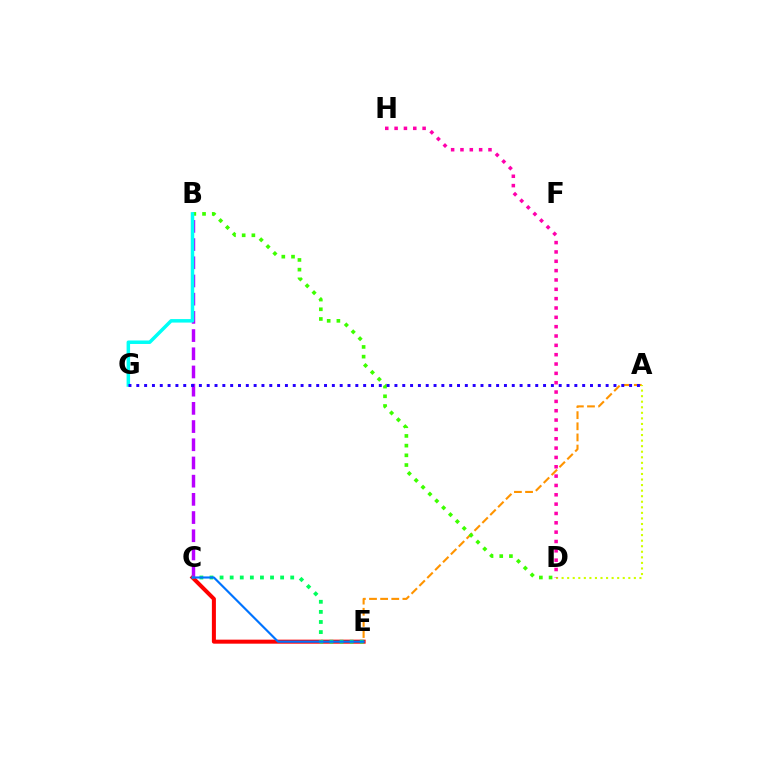{('C', 'E'): [{'color': '#ff0000', 'line_style': 'solid', 'thickness': 2.89}, {'color': '#00ff5c', 'line_style': 'dotted', 'thickness': 2.74}, {'color': '#0074ff', 'line_style': 'solid', 'thickness': 1.55}], ('A', 'E'): [{'color': '#ff9400', 'line_style': 'dashed', 'thickness': 1.51}], ('A', 'D'): [{'color': '#d1ff00', 'line_style': 'dotted', 'thickness': 1.51}], ('B', 'D'): [{'color': '#3dff00', 'line_style': 'dotted', 'thickness': 2.64}], ('B', 'C'): [{'color': '#b900ff', 'line_style': 'dashed', 'thickness': 2.47}], ('B', 'G'): [{'color': '#00fff6', 'line_style': 'solid', 'thickness': 2.51}], ('A', 'G'): [{'color': '#2500ff', 'line_style': 'dotted', 'thickness': 2.13}], ('D', 'H'): [{'color': '#ff00ac', 'line_style': 'dotted', 'thickness': 2.54}]}